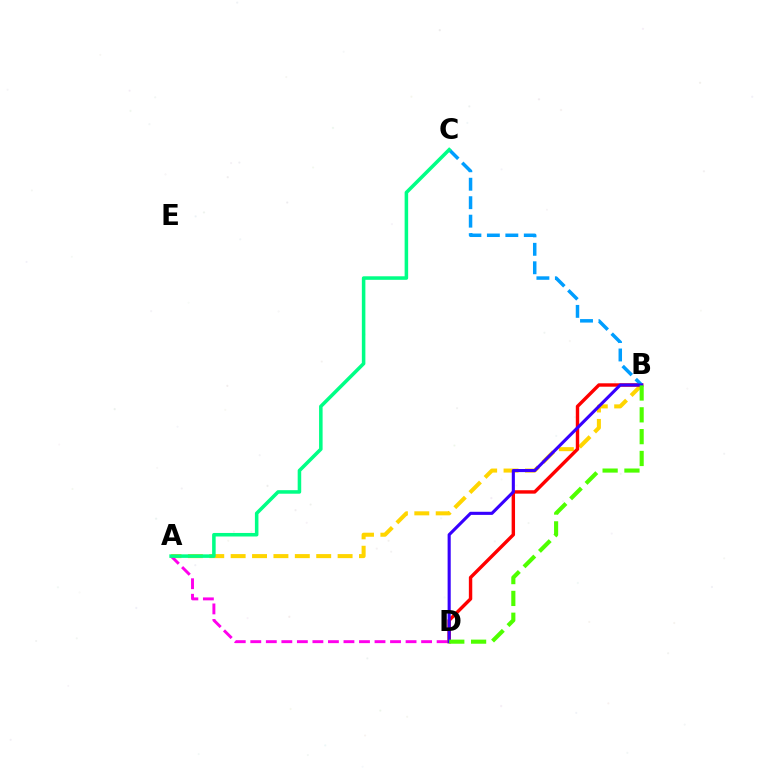{('A', 'B'): [{'color': '#ffd500', 'line_style': 'dashed', 'thickness': 2.91}], ('A', 'D'): [{'color': '#ff00ed', 'line_style': 'dashed', 'thickness': 2.11}], ('B', 'D'): [{'color': '#ff0000', 'line_style': 'solid', 'thickness': 2.45}, {'color': '#3700ff', 'line_style': 'solid', 'thickness': 2.24}, {'color': '#4fff00', 'line_style': 'dashed', 'thickness': 2.96}], ('B', 'C'): [{'color': '#009eff', 'line_style': 'dashed', 'thickness': 2.51}], ('A', 'C'): [{'color': '#00ff86', 'line_style': 'solid', 'thickness': 2.55}]}